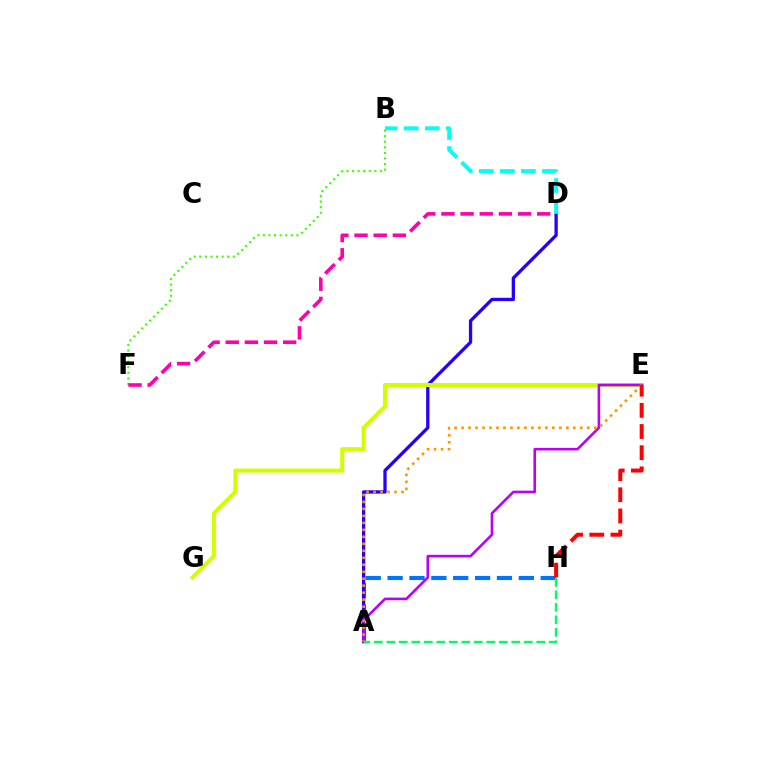{('A', 'H'): [{'color': '#0074ff', 'line_style': 'dashed', 'thickness': 2.97}, {'color': '#00ff5c', 'line_style': 'dashed', 'thickness': 1.7}], ('A', 'D'): [{'color': '#2500ff', 'line_style': 'solid', 'thickness': 2.37}], ('B', 'D'): [{'color': '#00fff6', 'line_style': 'dashed', 'thickness': 2.86}], ('E', 'G'): [{'color': '#d1ff00', 'line_style': 'solid', 'thickness': 2.89}], ('A', 'E'): [{'color': '#b900ff', 'line_style': 'solid', 'thickness': 1.87}, {'color': '#ff9400', 'line_style': 'dotted', 'thickness': 1.9}], ('B', 'F'): [{'color': '#3dff00', 'line_style': 'dotted', 'thickness': 1.51}], ('D', 'F'): [{'color': '#ff00ac', 'line_style': 'dashed', 'thickness': 2.6}], ('E', 'H'): [{'color': '#ff0000', 'line_style': 'dashed', 'thickness': 2.87}]}